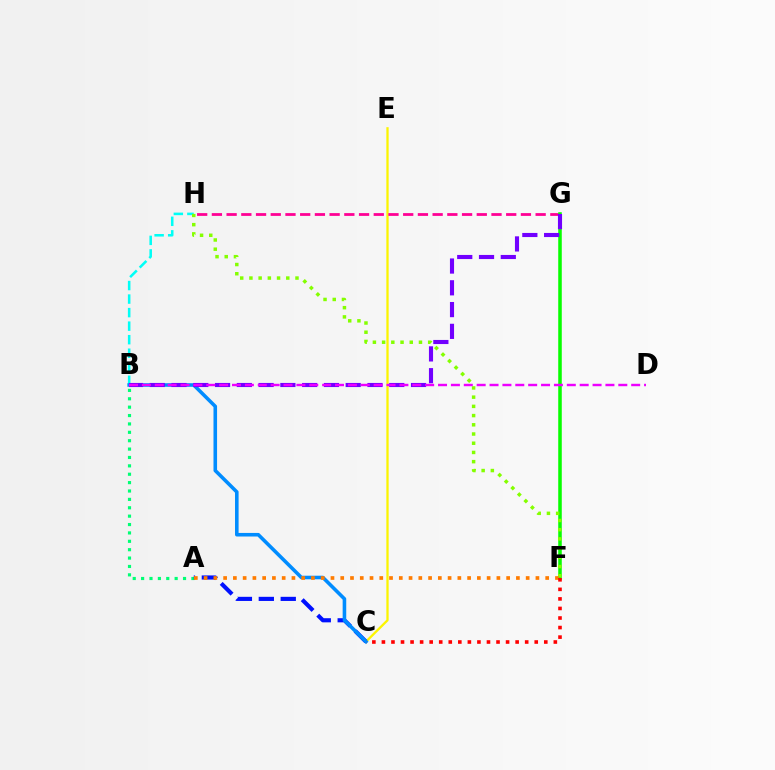{('C', 'E'): [{'color': '#fcf500', 'line_style': 'solid', 'thickness': 1.65}], ('G', 'H'): [{'color': '#ff0094', 'line_style': 'dashed', 'thickness': 2.0}], ('B', 'H'): [{'color': '#00fff6', 'line_style': 'dashed', 'thickness': 1.84}], ('F', 'G'): [{'color': '#08ff00', 'line_style': 'solid', 'thickness': 2.54}], ('F', 'H'): [{'color': '#84ff00', 'line_style': 'dotted', 'thickness': 2.5}], ('A', 'B'): [{'color': '#00ff74', 'line_style': 'dotted', 'thickness': 2.28}], ('A', 'C'): [{'color': '#0010ff', 'line_style': 'dashed', 'thickness': 2.98}], ('B', 'C'): [{'color': '#008cff', 'line_style': 'solid', 'thickness': 2.58}], ('B', 'G'): [{'color': '#7200ff', 'line_style': 'dashed', 'thickness': 2.96}], ('A', 'F'): [{'color': '#ff7c00', 'line_style': 'dotted', 'thickness': 2.65}], ('C', 'F'): [{'color': '#ff0000', 'line_style': 'dotted', 'thickness': 2.6}], ('B', 'D'): [{'color': '#ee00ff', 'line_style': 'dashed', 'thickness': 1.75}]}